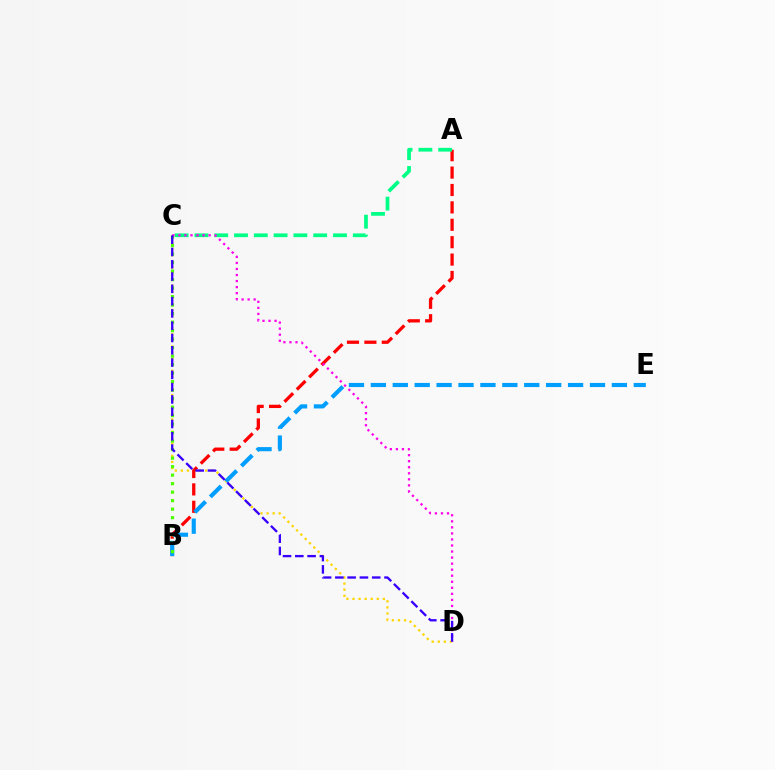{('C', 'D'): [{'color': '#ffd500', 'line_style': 'dotted', 'thickness': 1.65}, {'color': '#ff00ed', 'line_style': 'dotted', 'thickness': 1.64}, {'color': '#3700ff', 'line_style': 'dashed', 'thickness': 1.67}], ('A', 'B'): [{'color': '#ff0000', 'line_style': 'dashed', 'thickness': 2.36}], ('B', 'E'): [{'color': '#009eff', 'line_style': 'dashed', 'thickness': 2.98}], ('A', 'C'): [{'color': '#00ff86', 'line_style': 'dashed', 'thickness': 2.69}], ('B', 'C'): [{'color': '#4fff00', 'line_style': 'dotted', 'thickness': 2.31}]}